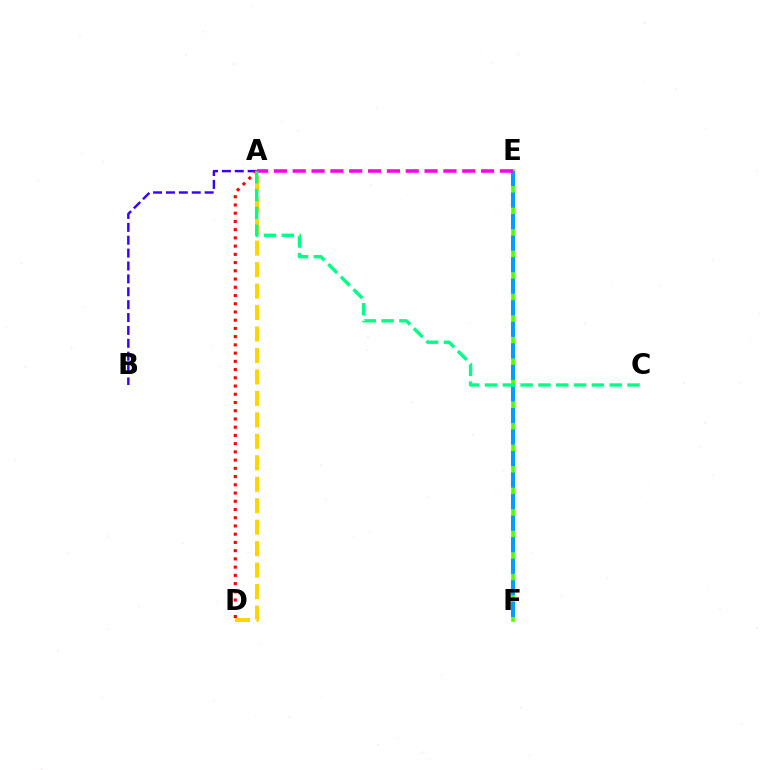{('A', 'D'): [{'color': '#ffd500', 'line_style': 'dashed', 'thickness': 2.92}, {'color': '#ff0000', 'line_style': 'dotted', 'thickness': 2.24}], ('E', 'F'): [{'color': '#4fff00', 'line_style': 'solid', 'thickness': 2.62}, {'color': '#009eff', 'line_style': 'dashed', 'thickness': 2.93}], ('A', 'B'): [{'color': '#3700ff', 'line_style': 'dashed', 'thickness': 1.75}], ('A', 'E'): [{'color': '#ff00ed', 'line_style': 'dashed', 'thickness': 2.56}], ('A', 'C'): [{'color': '#00ff86', 'line_style': 'dashed', 'thickness': 2.42}]}